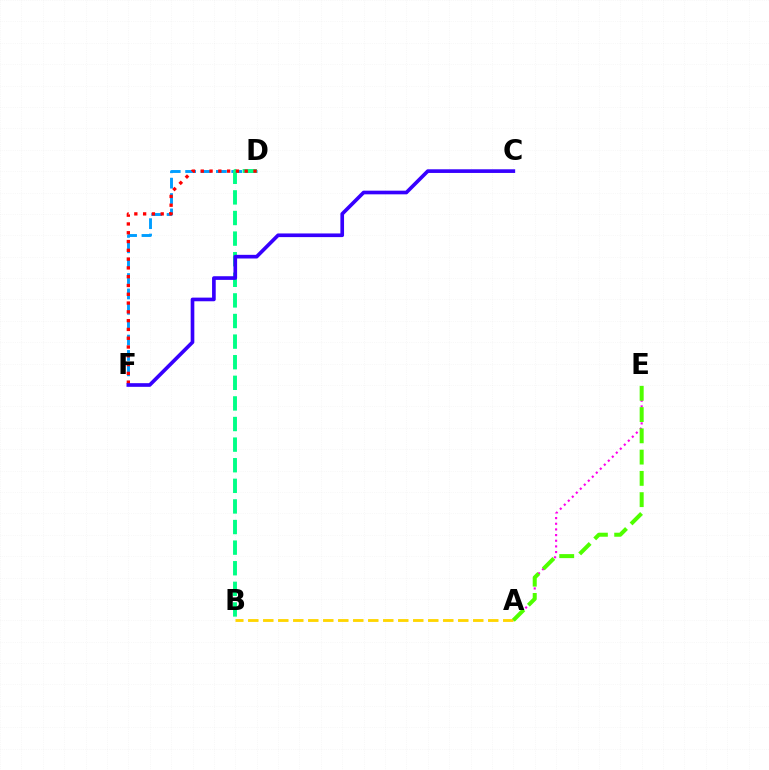{('A', 'E'): [{'color': '#ff00ed', 'line_style': 'dotted', 'thickness': 1.54}, {'color': '#4fff00', 'line_style': 'dashed', 'thickness': 2.89}], ('D', 'F'): [{'color': '#009eff', 'line_style': 'dashed', 'thickness': 2.09}, {'color': '#ff0000', 'line_style': 'dotted', 'thickness': 2.39}], ('A', 'B'): [{'color': '#ffd500', 'line_style': 'dashed', 'thickness': 2.04}], ('B', 'D'): [{'color': '#00ff86', 'line_style': 'dashed', 'thickness': 2.8}], ('C', 'F'): [{'color': '#3700ff', 'line_style': 'solid', 'thickness': 2.63}]}